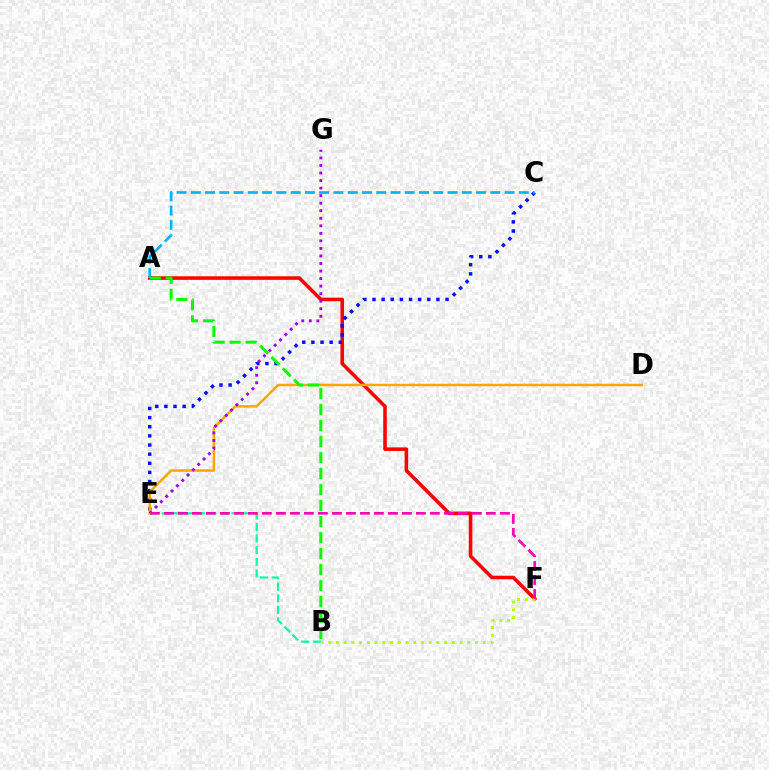{('A', 'F'): [{'color': '#ff0000', 'line_style': 'solid', 'thickness': 2.57}], ('C', 'E'): [{'color': '#0010ff', 'line_style': 'dotted', 'thickness': 2.48}], ('D', 'E'): [{'color': '#ffa500', 'line_style': 'solid', 'thickness': 1.79}], ('A', 'C'): [{'color': '#00b5ff', 'line_style': 'dashed', 'thickness': 1.94}], ('E', 'G'): [{'color': '#9b00ff', 'line_style': 'dotted', 'thickness': 2.05}], ('B', 'E'): [{'color': '#00ff9d', 'line_style': 'dashed', 'thickness': 1.57}], ('B', 'F'): [{'color': '#b3ff00', 'line_style': 'dotted', 'thickness': 2.1}], ('E', 'F'): [{'color': '#ff00bd', 'line_style': 'dashed', 'thickness': 1.9}], ('A', 'B'): [{'color': '#08ff00', 'line_style': 'dashed', 'thickness': 2.17}]}